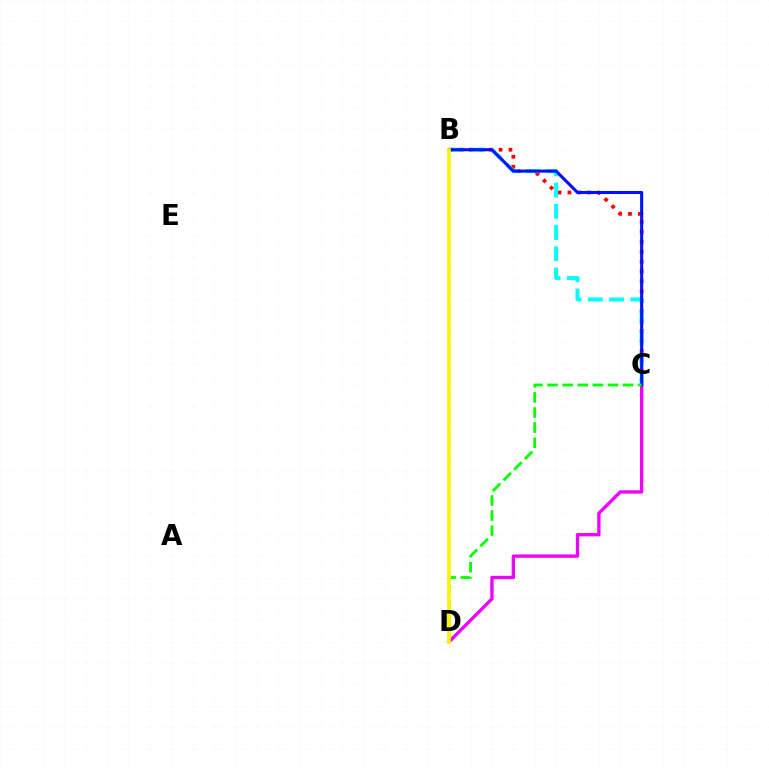{('B', 'C'): [{'color': '#ff0000', 'line_style': 'dotted', 'thickness': 2.69}, {'color': '#00fff6', 'line_style': 'dashed', 'thickness': 2.88}, {'color': '#0010ff', 'line_style': 'solid', 'thickness': 2.21}], ('C', 'D'): [{'color': '#ee00ff', 'line_style': 'solid', 'thickness': 2.39}, {'color': '#08ff00', 'line_style': 'dashed', 'thickness': 2.05}], ('B', 'D'): [{'color': '#fcf500', 'line_style': 'solid', 'thickness': 2.58}]}